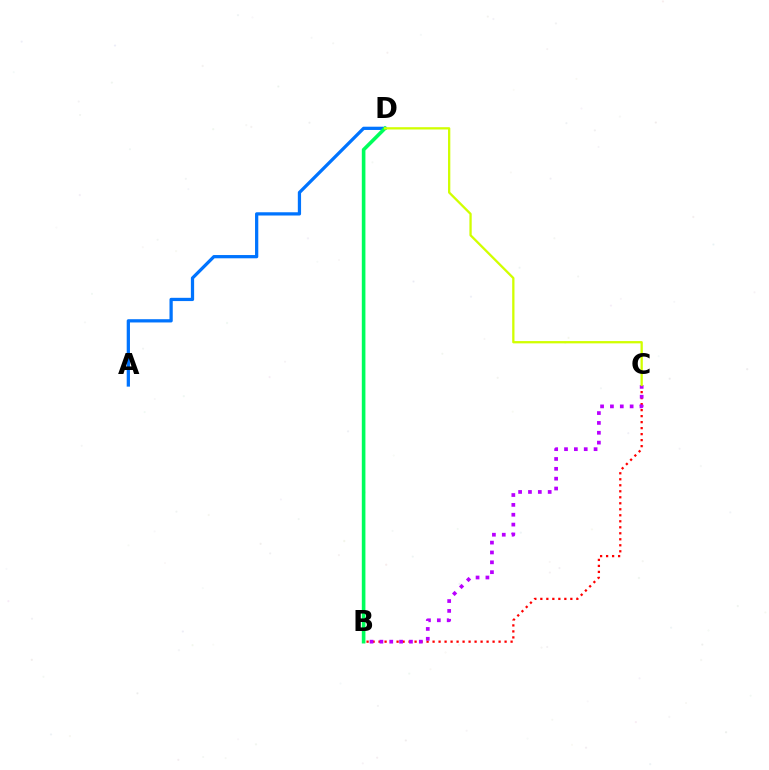{('B', 'C'): [{'color': '#ff0000', 'line_style': 'dotted', 'thickness': 1.63}, {'color': '#b900ff', 'line_style': 'dotted', 'thickness': 2.68}], ('A', 'D'): [{'color': '#0074ff', 'line_style': 'solid', 'thickness': 2.34}], ('B', 'D'): [{'color': '#00ff5c', 'line_style': 'solid', 'thickness': 2.6}], ('C', 'D'): [{'color': '#d1ff00', 'line_style': 'solid', 'thickness': 1.65}]}